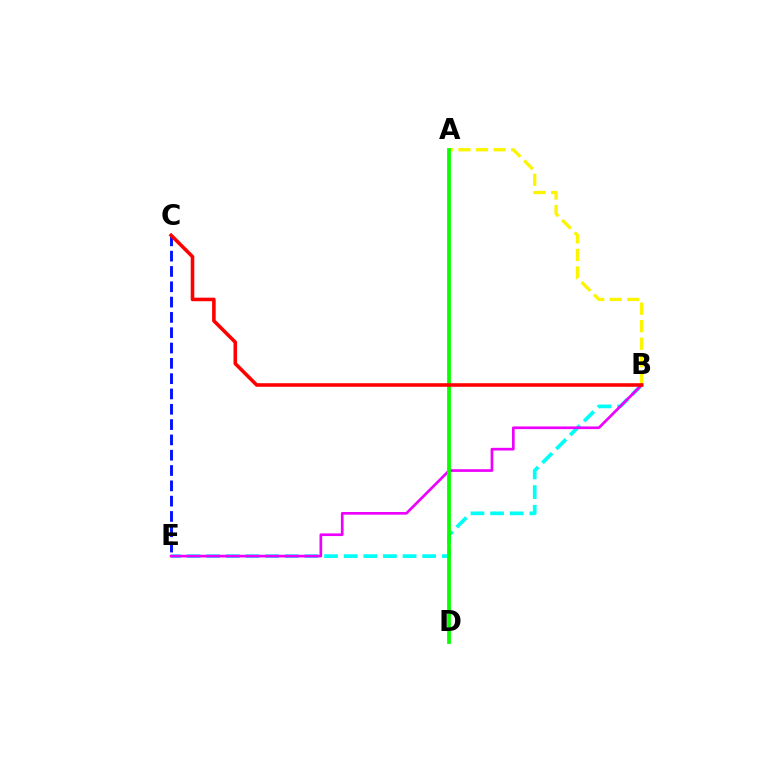{('C', 'E'): [{'color': '#0010ff', 'line_style': 'dashed', 'thickness': 2.08}], ('A', 'B'): [{'color': '#fcf500', 'line_style': 'dashed', 'thickness': 2.39}], ('B', 'E'): [{'color': '#00fff6', 'line_style': 'dashed', 'thickness': 2.67}, {'color': '#ee00ff', 'line_style': 'solid', 'thickness': 1.93}], ('A', 'D'): [{'color': '#08ff00', 'line_style': 'solid', 'thickness': 2.7}], ('B', 'C'): [{'color': '#ff0000', 'line_style': 'solid', 'thickness': 2.57}]}